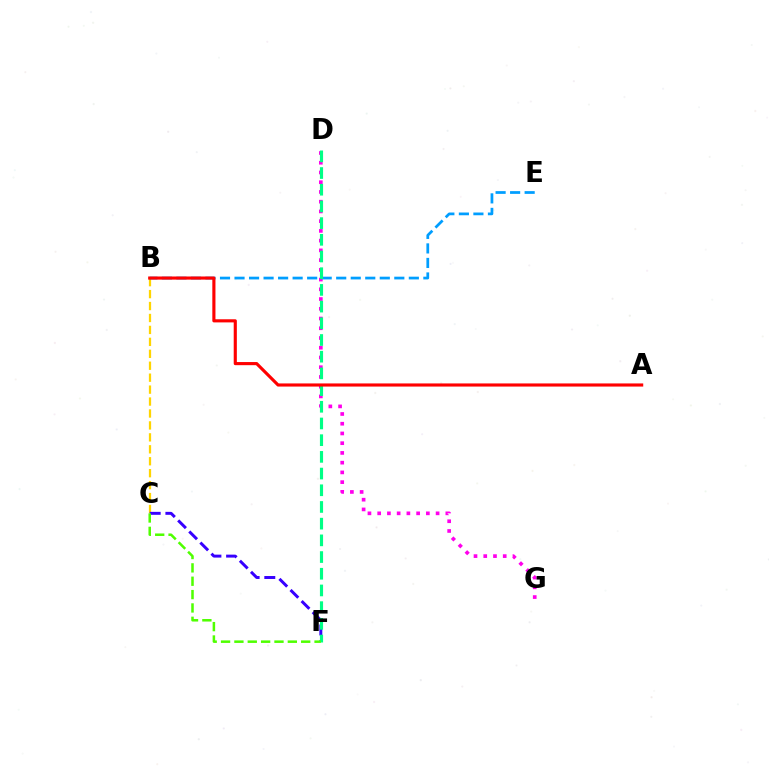{('D', 'G'): [{'color': '#ff00ed', 'line_style': 'dotted', 'thickness': 2.65}], ('B', 'C'): [{'color': '#ffd500', 'line_style': 'dashed', 'thickness': 1.62}], ('B', 'E'): [{'color': '#009eff', 'line_style': 'dashed', 'thickness': 1.97}], ('C', 'F'): [{'color': '#3700ff', 'line_style': 'dashed', 'thickness': 2.13}, {'color': '#4fff00', 'line_style': 'dashed', 'thickness': 1.81}], ('D', 'F'): [{'color': '#00ff86', 'line_style': 'dashed', 'thickness': 2.27}], ('A', 'B'): [{'color': '#ff0000', 'line_style': 'solid', 'thickness': 2.25}]}